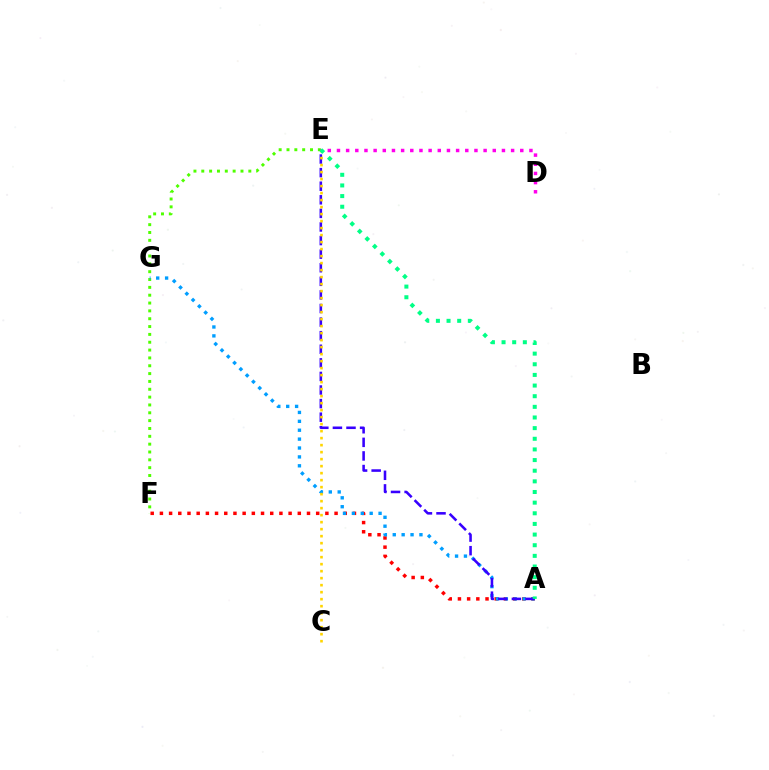{('E', 'F'): [{'color': '#4fff00', 'line_style': 'dotted', 'thickness': 2.13}], ('D', 'E'): [{'color': '#ff00ed', 'line_style': 'dotted', 'thickness': 2.49}], ('A', 'F'): [{'color': '#ff0000', 'line_style': 'dotted', 'thickness': 2.5}], ('A', 'G'): [{'color': '#009eff', 'line_style': 'dotted', 'thickness': 2.42}], ('A', 'E'): [{'color': '#3700ff', 'line_style': 'dashed', 'thickness': 1.85}, {'color': '#00ff86', 'line_style': 'dotted', 'thickness': 2.89}], ('C', 'E'): [{'color': '#ffd500', 'line_style': 'dotted', 'thickness': 1.9}]}